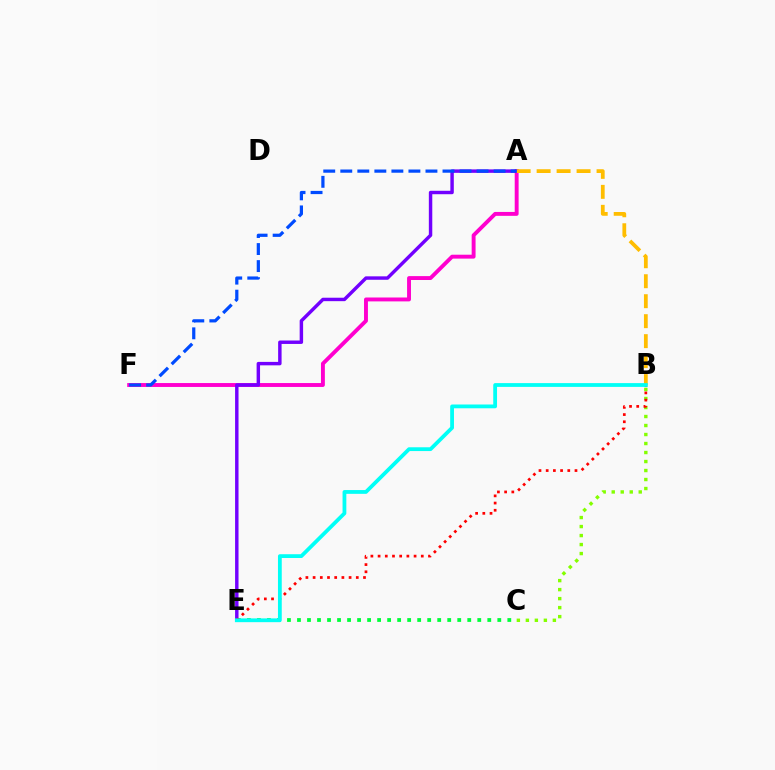{('B', 'C'): [{'color': '#84ff00', 'line_style': 'dotted', 'thickness': 2.45}], ('A', 'F'): [{'color': '#ff00cf', 'line_style': 'solid', 'thickness': 2.81}, {'color': '#004bff', 'line_style': 'dashed', 'thickness': 2.31}], ('A', 'E'): [{'color': '#7200ff', 'line_style': 'solid', 'thickness': 2.48}], ('A', 'B'): [{'color': '#ffbd00', 'line_style': 'dashed', 'thickness': 2.71}], ('C', 'E'): [{'color': '#00ff39', 'line_style': 'dotted', 'thickness': 2.72}], ('B', 'E'): [{'color': '#ff0000', 'line_style': 'dotted', 'thickness': 1.96}, {'color': '#00fff6', 'line_style': 'solid', 'thickness': 2.72}]}